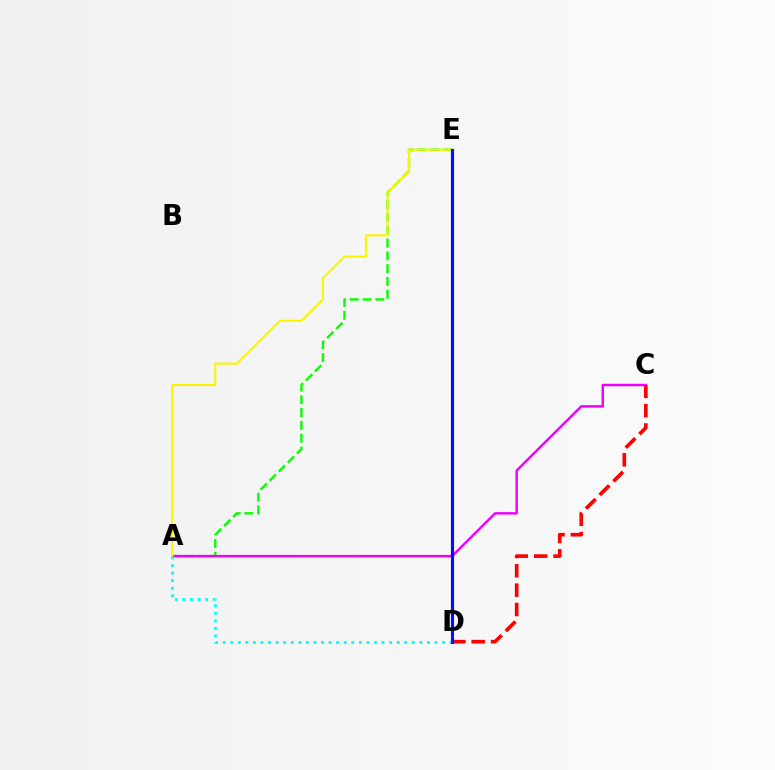{('A', 'E'): [{'color': '#08ff00', 'line_style': 'dashed', 'thickness': 1.74}, {'color': '#fcf500', 'line_style': 'solid', 'thickness': 1.5}], ('A', 'C'): [{'color': '#ee00ff', 'line_style': 'solid', 'thickness': 1.77}], ('C', 'D'): [{'color': '#ff0000', 'line_style': 'dashed', 'thickness': 2.63}], ('A', 'D'): [{'color': '#00fff6', 'line_style': 'dotted', 'thickness': 2.06}], ('D', 'E'): [{'color': '#0010ff', 'line_style': 'solid', 'thickness': 2.26}]}